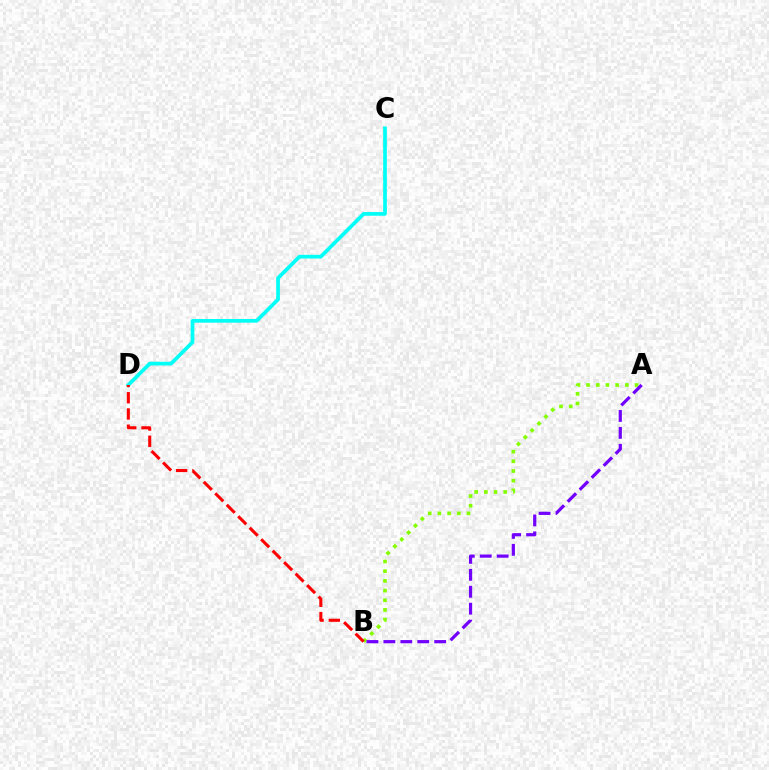{('A', 'B'): [{'color': '#84ff00', 'line_style': 'dotted', 'thickness': 2.63}, {'color': '#7200ff', 'line_style': 'dashed', 'thickness': 2.3}], ('C', 'D'): [{'color': '#00fff6', 'line_style': 'solid', 'thickness': 2.67}], ('B', 'D'): [{'color': '#ff0000', 'line_style': 'dashed', 'thickness': 2.2}]}